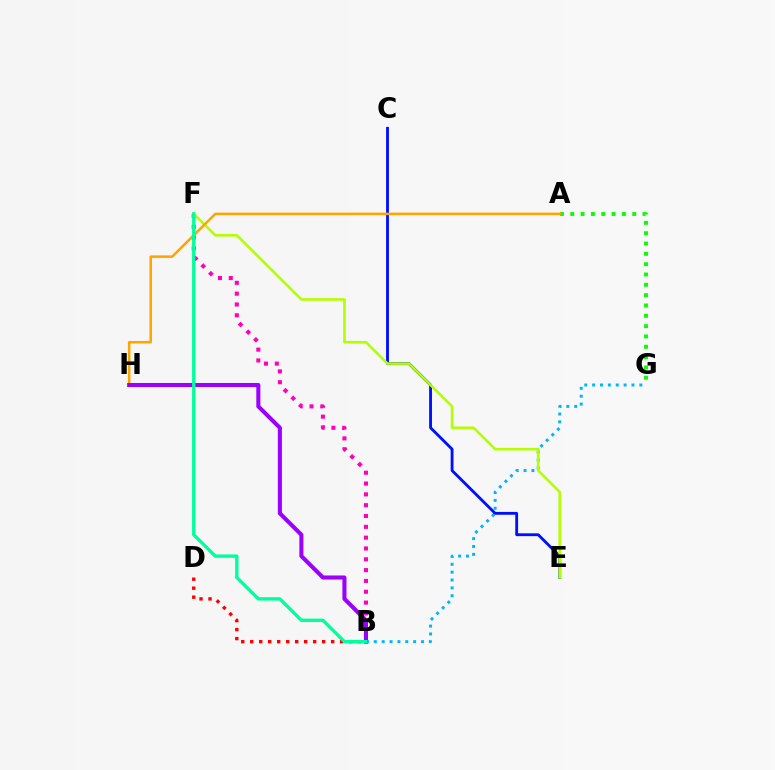{('B', 'G'): [{'color': '#00b5ff', 'line_style': 'dotted', 'thickness': 2.14}], ('C', 'E'): [{'color': '#0010ff', 'line_style': 'solid', 'thickness': 2.05}], ('B', 'F'): [{'color': '#ff00bd', 'line_style': 'dotted', 'thickness': 2.94}, {'color': '#00ff9d', 'line_style': 'solid', 'thickness': 2.42}], ('E', 'F'): [{'color': '#b3ff00', 'line_style': 'solid', 'thickness': 1.88}], ('A', 'G'): [{'color': '#08ff00', 'line_style': 'dotted', 'thickness': 2.81}], ('A', 'H'): [{'color': '#ffa500', 'line_style': 'solid', 'thickness': 1.83}], ('B', 'D'): [{'color': '#ff0000', 'line_style': 'dotted', 'thickness': 2.44}], ('B', 'H'): [{'color': '#9b00ff', 'line_style': 'solid', 'thickness': 2.92}]}